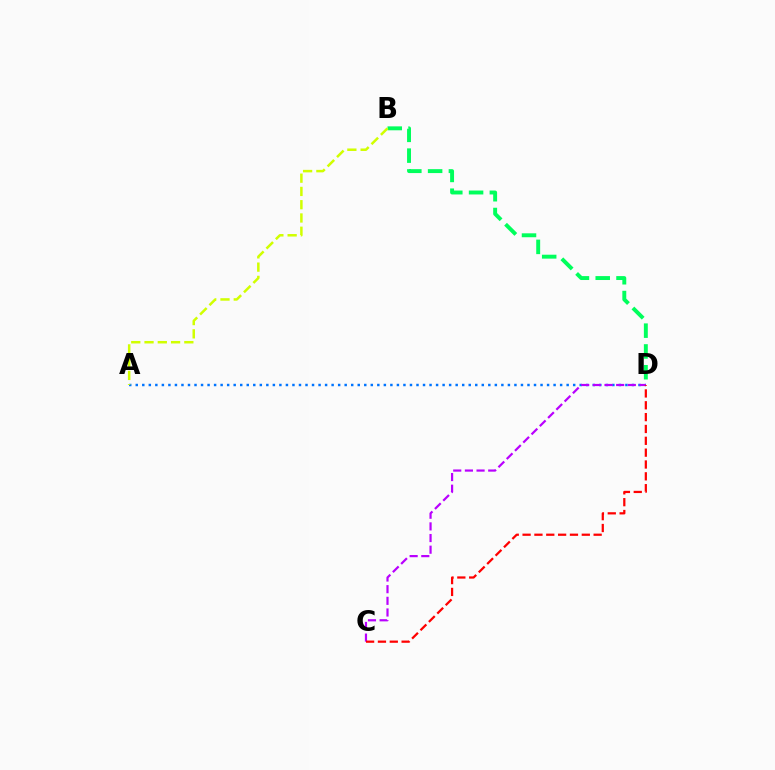{('A', 'D'): [{'color': '#0074ff', 'line_style': 'dotted', 'thickness': 1.77}], ('B', 'D'): [{'color': '#00ff5c', 'line_style': 'dashed', 'thickness': 2.82}], ('C', 'D'): [{'color': '#b900ff', 'line_style': 'dashed', 'thickness': 1.58}, {'color': '#ff0000', 'line_style': 'dashed', 'thickness': 1.61}], ('A', 'B'): [{'color': '#d1ff00', 'line_style': 'dashed', 'thickness': 1.8}]}